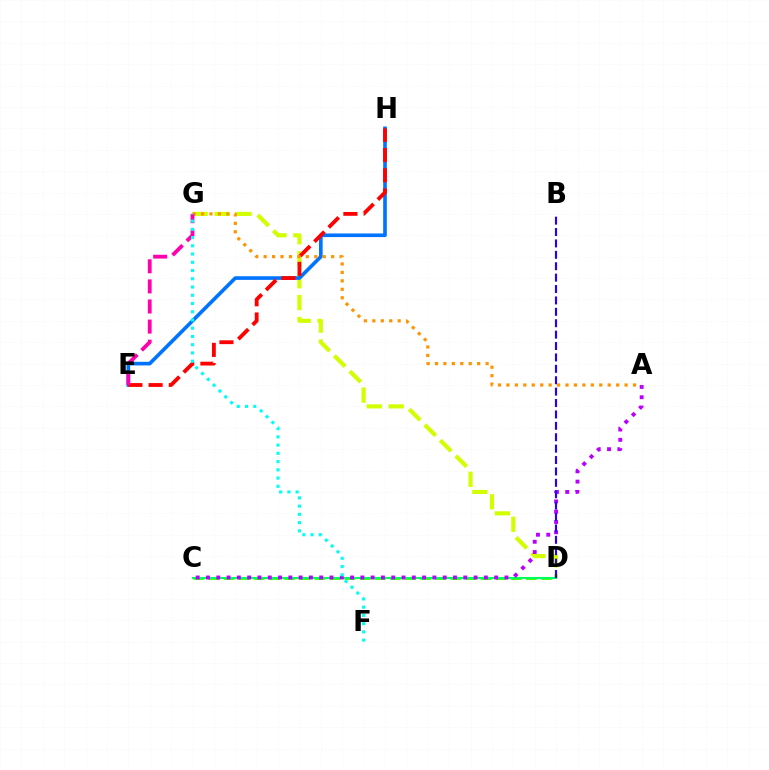{('C', 'D'): [{'color': '#3dff00', 'line_style': 'dashed', 'thickness': 2.05}, {'color': '#00ff5c', 'line_style': 'solid', 'thickness': 1.52}], ('D', 'G'): [{'color': '#d1ff00', 'line_style': 'dashed', 'thickness': 2.98}], ('E', 'H'): [{'color': '#0074ff', 'line_style': 'solid', 'thickness': 2.62}, {'color': '#ff0000', 'line_style': 'dashed', 'thickness': 2.75}], ('A', 'C'): [{'color': '#b900ff', 'line_style': 'dotted', 'thickness': 2.8}], ('A', 'G'): [{'color': '#ff9400', 'line_style': 'dotted', 'thickness': 2.29}], ('B', 'D'): [{'color': '#2500ff', 'line_style': 'dashed', 'thickness': 1.55}], ('E', 'G'): [{'color': '#ff00ac', 'line_style': 'dashed', 'thickness': 2.73}], ('F', 'G'): [{'color': '#00fff6', 'line_style': 'dotted', 'thickness': 2.24}]}